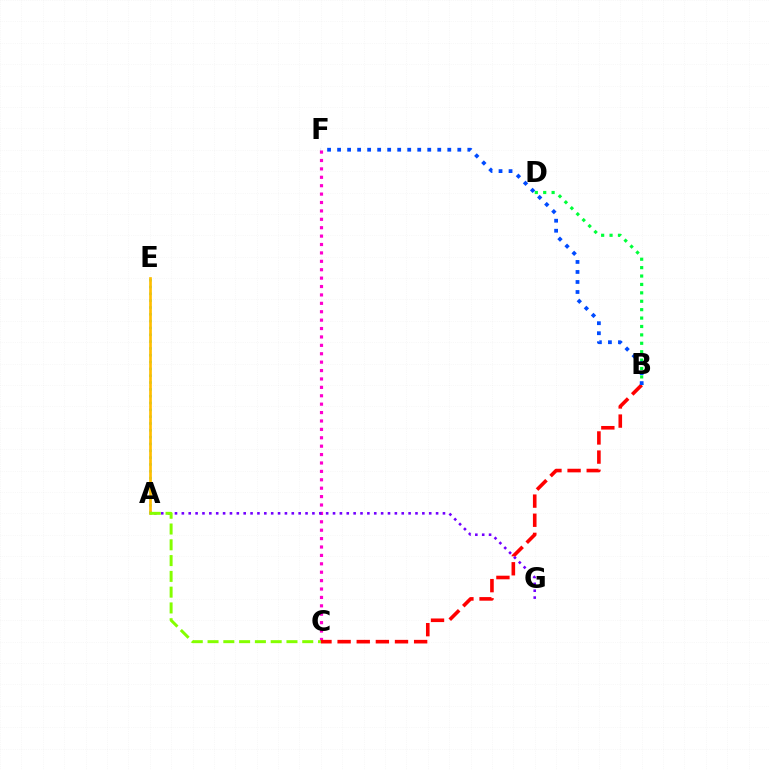{('C', 'F'): [{'color': '#ff00cf', 'line_style': 'dotted', 'thickness': 2.28}], ('A', 'E'): [{'color': '#00fff6', 'line_style': 'dotted', 'thickness': 1.85}, {'color': '#ffbd00', 'line_style': 'solid', 'thickness': 1.93}], ('B', 'C'): [{'color': '#ff0000', 'line_style': 'dashed', 'thickness': 2.6}], ('B', 'D'): [{'color': '#00ff39', 'line_style': 'dotted', 'thickness': 2.28}], ('A', 'G'): [{'color': '#7200ff', 'line_style': 'dotted', 'thickness': 1.87}], ('A', 'C'): [{'color': '#84ff00', 'line_style': 'dashed', 'thickness': 2.14}], ('B', 'F'): [{'color': '#004bff', 'line_style': 'dotted', 'thickness': 2.72}]}